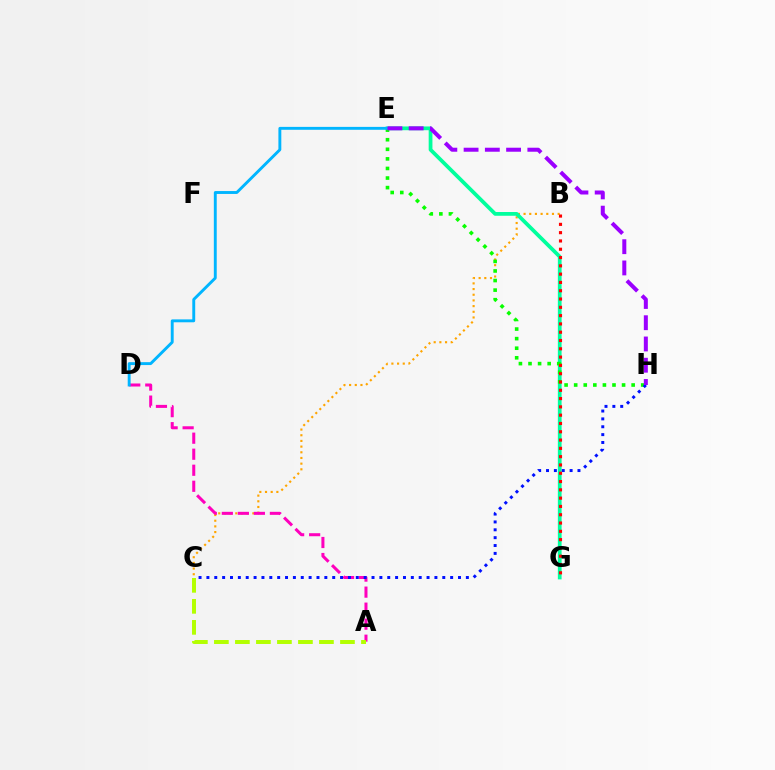{('B', 'C'): [{'color': '#ffa500', 'line_style': 'dotted', 'thickness': 1.54}], ('A', 'D'): [{'color': '#ff00bd', 'line_style': 'dashed', 'thickness': 2.18}], ('E', 'G'): [{'color': '#00ff9d', 'line_style': 'solid', 'thickness': 2.7}], ('E', 'H'): [{'color': '#08ff00', 'line_style': 'dotted', 'thickness': 2.6}, {'color': '#9b00ff', 'line_style': 'dashed', 'thickness': 2.89}], ('C', 'H'): [{'color': '#0010ff', 'line_style': 'dotted', 'thickness': 2.14}], ('D', 'E'): [{'color': '#00b5ff', 'line_style': 'solid', 'thickness': 2.09}], ('B', 'G'): [{'color': '#ff0000', 'line_style': 'dotted', 'thickness': 2.25}], ('A', 'C'): [{'color': '#b3ff00', 'line_style': 'dashed', 'thickness': 2.85}]}